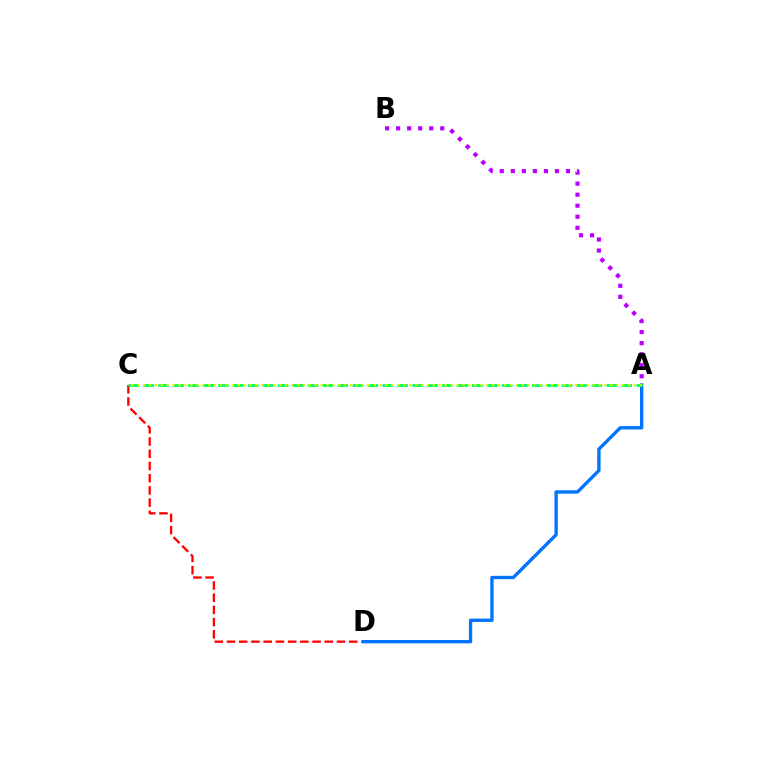{('C', 'D'): [{'color': '#ff0000', 'line_style': 'dashed', 'thickness': 1.66}], ('A', 'D'): [{'color': '#0074ff', 'line_style': 'solid', 'thickness': 2.4}], ('A', 'C'): [{'color': '#00ff5c', 'line_style': 'dashed', 'thickness': 2.03}, {'color': '#d1ff00', 'line_style': 'dotted', 'thickness': 1.61}], ('A', 'B'): [{'color': '#b900ff', 'line_style': 'dotted', 'thickness': 3.0}]}